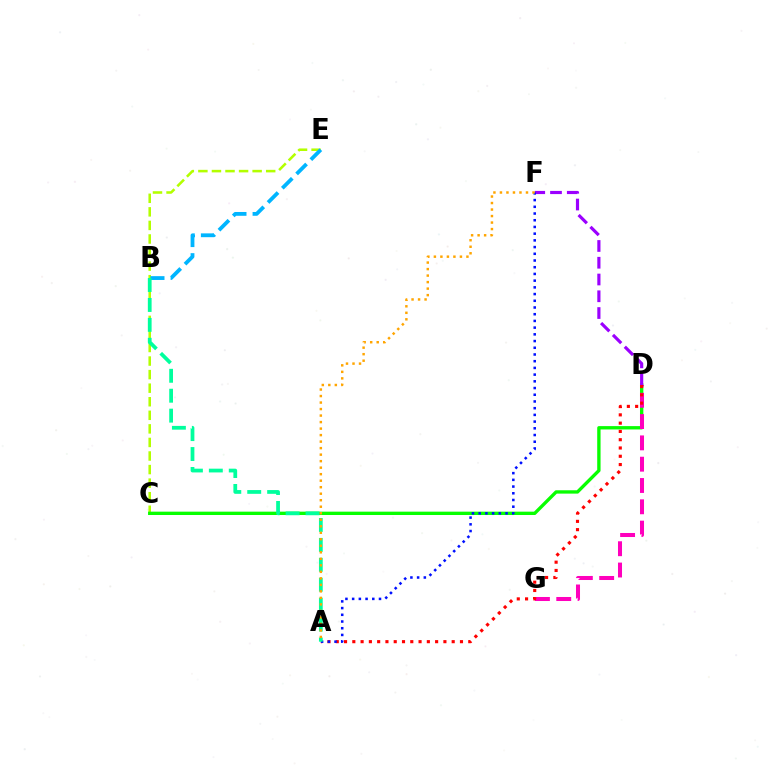{('C', 'E'): [{'color': '#b3ff00', 'line_style': 'dashed', 'thickness': 1.84}], ('C', 'D'): [{'color': '#08ff00', 'line_style': 'solid', 'thickness': 2.41}], ('B', 'E'): [{'color': '#00b5ff', 'line_style': 'dashed', 'thickness': 2.74}], ('D', 'G'): [{'color': '#ff00bd', 'line_style': 'dashed', 'thickness': 2.89}], ('D', 'F'): [{'color': '#9b00ff', 'line_style': 'dashed', 'thickness': 2.28}], ('A', 'D'): [{'color': '#ff0000', 'line_style': 'dotted', 'thickness': 2.25}], ('A', 'F'): [{'color': '#0010ff', 'line_style': 'dotted', 'thickness': 1.82}, {'color': '#ffa500', 'line_style': 'dotted', 'thickness': 1.77}], ('A', 'B'): [{'color': '#00ff9d', 'line_style': 'dashed', 'thickness': 2.71}]}